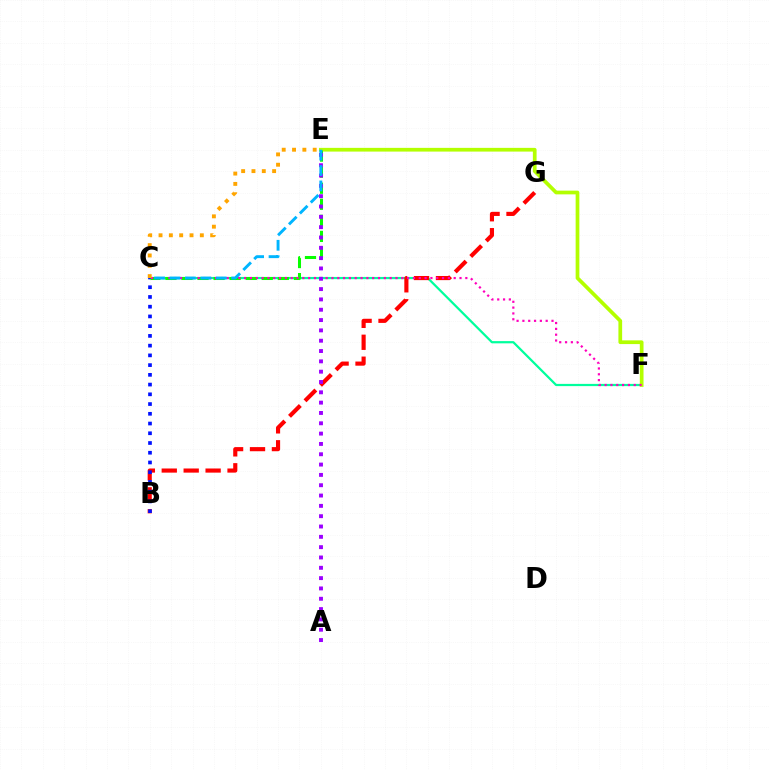{('C', 'F'): [{'color': '#00ff9d', 'line_style': 'solid', 'thickness': 1.6}, {'color': '#ff00bd', 'line_style': 'dotted', 'thickness': 1.58}], ('E', 'F'): [{'color': '#b3ff00', 'line_style': 'solid', 'thickness': 2.68}], ('B', 'G'): [{'color': '#ff0000', 'line_style': 'dashed', 'thickness': 2.98}], ('B', 'C'): [{'color': '#0010ff', 'line_style': 'dotted', 'thickness': 2.65}], ('C', 'E'): [{'color': '#08ff00', 'line_style': 'dashed', 'thickness': 2.18}, {'color': '#ffa500', 'line_style': 'dotted', 'thickness': 2.81}, {'color': '#00b5ff', 'line_style': 'dashed', 'thickness': 2.09}], ('A', 'E'): [{'color': '#9b00ff', 'line_style': 'dotted', 'thickness': 2.8}]}